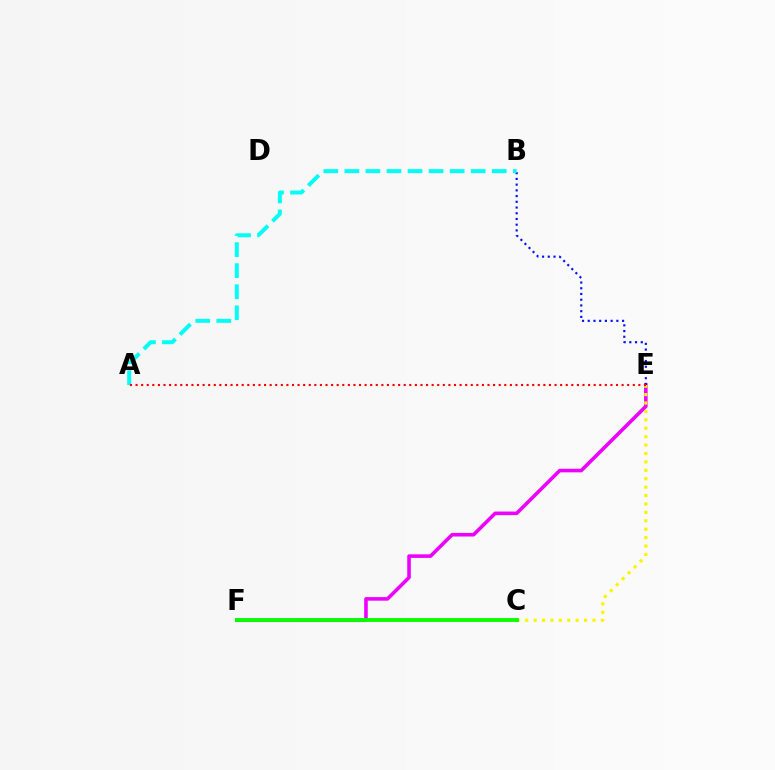{('E', 'F'): [{'color': '#ee00ff', 'line_style': 'solid', 'thickness': 2.58}], ('C', 'E'): [{'color': '#fcf500', 'line_style': 'dotted', 'thickness': 2.29}], ('B', 'E'): [{'color': '#0010ff', 'line_style': 'dotted', 'thickness': 1.55}], ('A', 'B'): [{'color': '#00fff6', 'line_style': 'dashed', 'thickness': 2.86}], ('C', 'F'): [{'color': '#08ff00', 'line_style': 'solid', 'thickness': 2.79}], ('A', 'E'): [{'color': '#ff0000', 'line_style': 'dotted', 'thickness': 1.52}]}